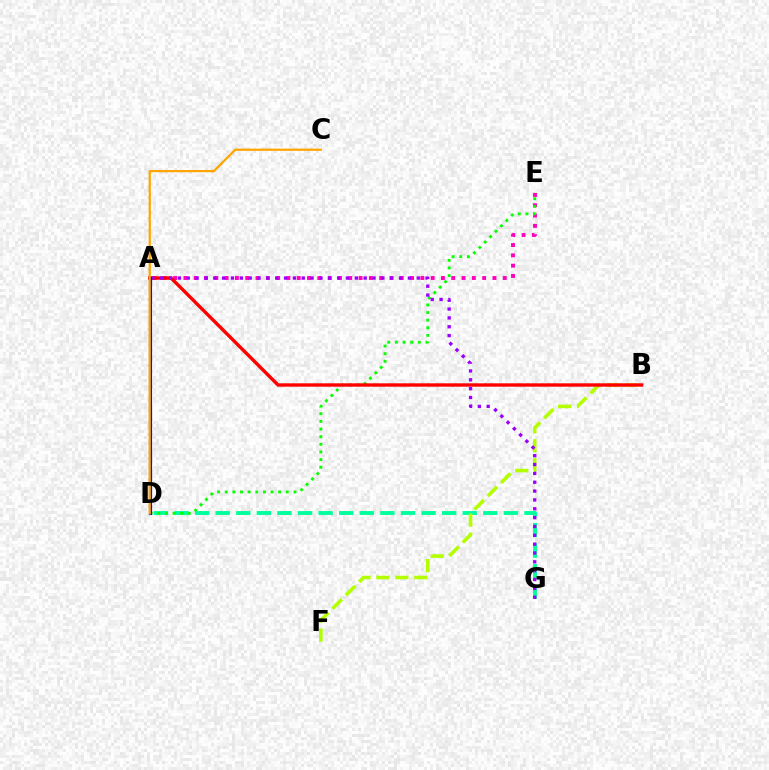{('D', 'G'): [{'color': '#00ff9d', 'line_style': 'dashed', 'thickness': 2.8}], ('A', 'E'): [{'color': '#ff00bd', 'line_style': 'dotted', 'thickness': 2.8}], ('B', 'F'): [{'color': '#b3ff00', 'line_style': 'dashed', 'thickness': 2.57}], ('D', 'E'): [{'color': '#08ff00', 'line_style': 'dotted', 'thickness': 2.07}], ('A', 'B'): [{'color': '#ff0000', 'line_style': 'solid', 'thickness': 2.43}], ('A', 'G'): [{'color': '#9b00ff', 'line_style': 'dotted', 'thickness': 2.4}], ('A', 'D'): [{'color': '#00b5ff', 'line_style': 'dotted', 'thickness': 2.01}, {'color': '#0010ff', 'line_style': 'solid', 'thickness': 2.27}], ('C', 'D'): [{'color': '#ffa500', 'line_style': 'solid', 'thickness': 1.61}]}